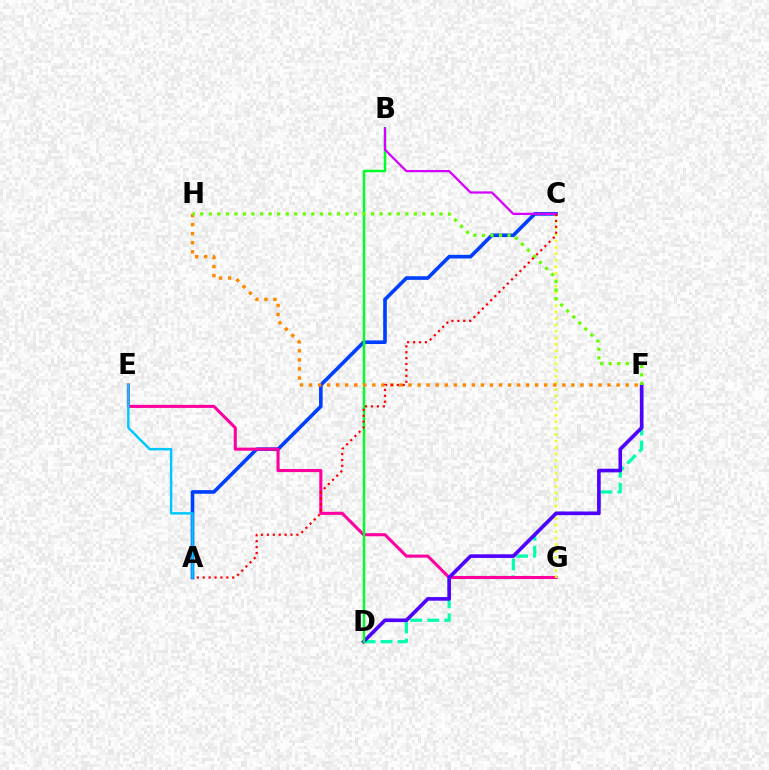{('D', 'F'): [{'color': '#00ffaf', 'line_style': 'dashed', 'thickness': 2.31}, {'color': '#4f00ff', 'line_style': 'solid', 'thickness': 2.61}], ('A', 'C'): [{'color': '#003fff', 'line_style': 'solid', 'thickness': 2.6}, {'color': '#ff0000', 'line_style': 'dotted', 'thickness': 1.6}], ('E', 'G'): [{'color': '#ff00a0', 'line_style': 'solid', 'thickness': 2.22}], ('C', 'G'): [{'color': '#eeff00', 'line_style': 'dotted', 'thickness': 1.75}], ('B', 'D'): [{'color': '#00ff27', 'line_style': 'solid', 'thickness': 1.76}], ('F', 'H'): [{'color': '#ff8800', 'line_style': 'dotted', 'thickness': 2.46}, {'color': '#66ff00', 'line_style': 'dotted', 'thickness': 2.32}], ('B', 'C'): [{'color': '#d600ff', 'line_style': 'solid', 'thickness': 1.61}], ('A', 'E'): [{'color': '#00c7ff', 'line_style': 'solid', 'thickness': 1.76}]}